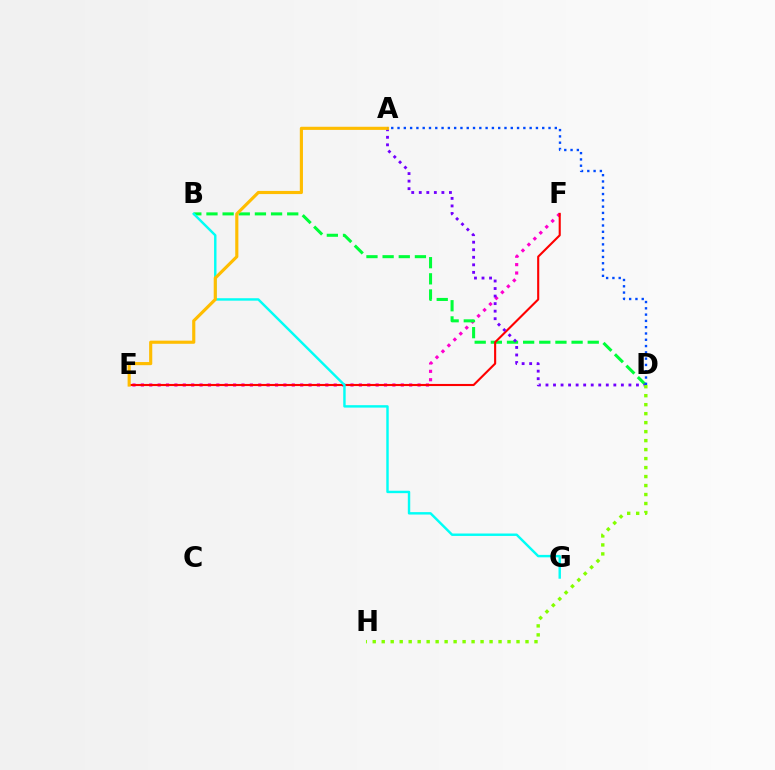{('E', 'F'): [{'color': '#ff00cf', 'line_style': 'dotted', 'thickness': 2.28}, {'color': '#ff0000', 'line_style': 'solid', 'thickness': 1.52}], ('B', 'D'): [{'color': '#00ff39', 'line_style': 'dashed', 'thickness': 2.19}], ('B', 'G'): [{'color': '#00fff6', 'line_style': 'solid', 'thickness': 1.75}], ('A', 'D'): [{'color': '#7200ff', 'line_style': 'dotted', 'thickness': 2.05}, {'color': '#004bff', 'line_style': 'dotted', 'thickness': 1.71}], ('A', 'E'): [{'color': '#ffbd00', 'line_style': 'solid', 'thickness': 2.26}], ('D', 'H'): [{'color': '#84ff00', 'line_style': 'dotted', 'thickness': 2.44}]}